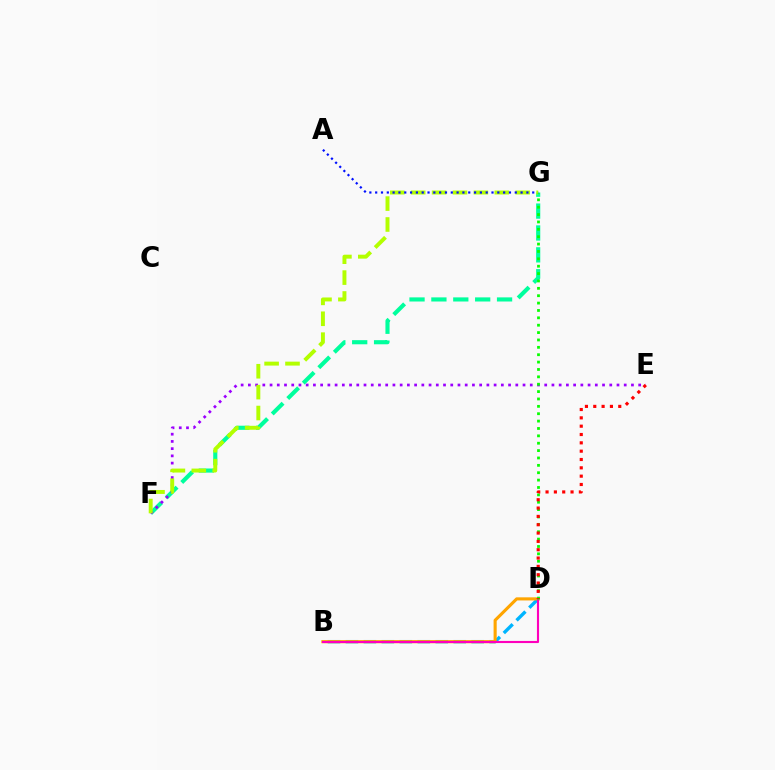{('F', 'G'): [{'color': '#00ff9d', 'line_style': 'dashed', 'thickness': 2.97}, {'color': '#b3ff00', 'line_style': 'dashed', 'thickness': 2.84}], ('B', 'D'): [{'color': '#00b5ff', 'line_style': 'dashed', 'thickness': 2.44}, {'color': '#ffa500', 'line_style': 'solid', 'thickness': 2.24}, {'color': '#ff00bd', 'line_style': 'solid', 'thickness': 1.53}], ('E', 'F'): [{'color': '#9b00ff', 'line_style': 'dotted', 'thickness': 1.96}], ('A', 'G'): [{'color': '#0010ff', 'line_style': 'dotted', 'thickness': 1.58}], ('D', 'G'): [{'color': '#08ff00', 'line_style': 'dotted', 'thickness': 2.0}], ('D', 'E'): [{'color': '#ff0000', 'line_style': 'dotted', 'thickness': 2.26}]}